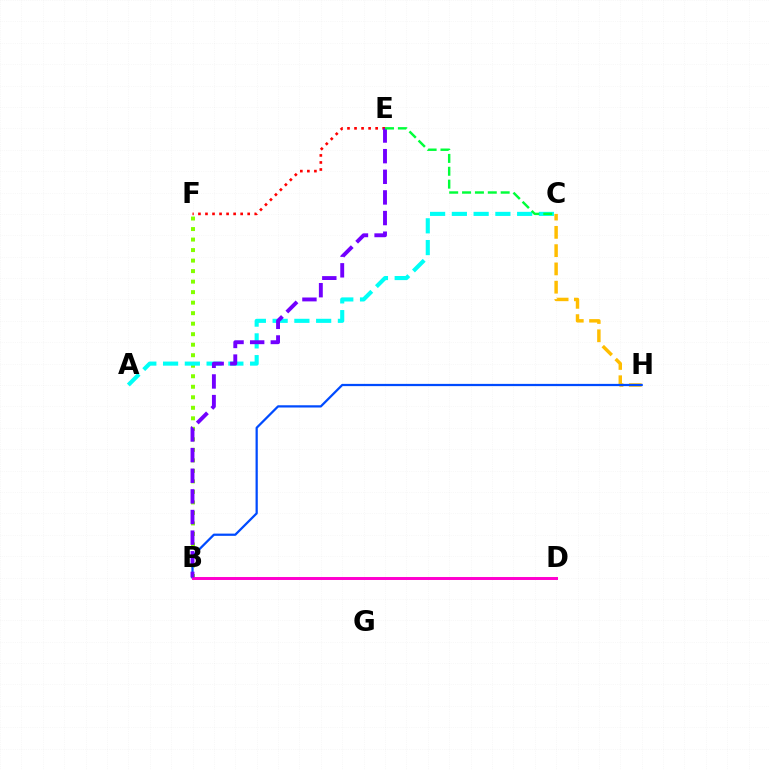{('B', 'F'): [{'color': '#84ff00', 'line_style': 'dotted', 'thickness': 2.86}], ('C', 'H'): [{'color': '#ffbd00', 'line_style': 'dashed', 'thickness': 2.48}], ('B', 'H'): [{'color': '#004bff', 'line_style': 'solid', 'thickness': 1.62}], ('A', 'C'): [{'color': '#00fff6', 'line_style': 'dashed', 'thickness': 2.96}], ('E', 'F'): [{'color': '#ff0000', 'line_style': 'dotted', 'thickness': 1.91}], ('B', 'D'): [{'color': '#ff00cf', 'line_style': 'solid', 'thickness': 2.13}], ('B', 'E'): [{'color': '#7200ff', 'line_style': 'dashed', 'thickness': 2.8}], ('C', 'E'): [{'color': '#00ff39', 'line_style': 'dashed', 'thickness': 1.75}]}